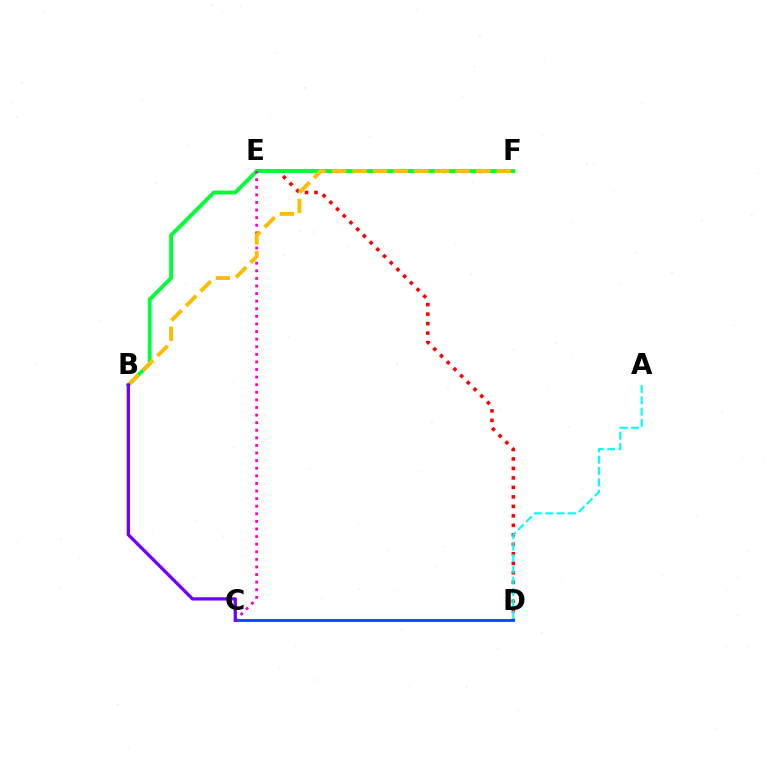{('E', 'F'): [{'color': '#84ff00', 'line_style': 'solid', 'thickness': 2.78}], ('D', 'E'): [{'color': '#ff0000', 'line_style': 'dotted', 'thickness': 2.58}], ('B', 'F'): [{'color': '#00ff39', 'line_style': 'solid', 'thickness': 2.79}, {'color': '#ffbd00', 'line_style': 'dashed', 'thickness': 2.8}], ('A', 'D'): [{'color': '#00fff6', 'line_style': 'dashed', 'thickness': 1.54}], ('C', 'D'): [{'color': '#004bff', 'line_style': 'solid', 'thickness': 2.04}], ('C', 'E'): [{'color': '#ff00cf', 'line_style': 'dotted', 'thickness': 2.06}], ('B', 'C'): [{'color': '#7200ff', 'line_style': 'solid', 'thickness': 2.37}]}